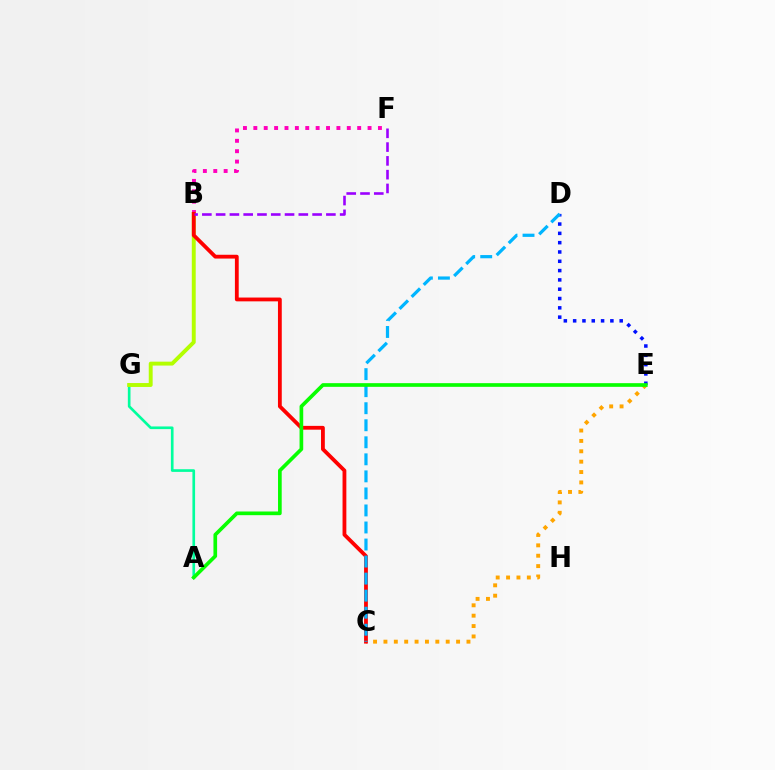{('B', 'F'): [{'color': '#ff00bd', 'line_style': 'dotted', 'thickness': 2.82}, {'color': '#9b00ff', 'line_style': 'dashed', 'thickness': 1.87}], ('A', 'G'): [{'color': '#00ff9d', 'line_style': 'solid', 'thickness': 1.91}], ('C', 'E'): [{'color': '#ffa500', 'line_style': 'dotted', 'thickness': 2.82}], ('B', 'G'): [{'color': '#b3ff00', 'line_style': 'solid', 'thickness': 2.82}], ('B', 'C'): [{'color': '#ff0000', 'line_style': 'solid', 'thickness': 2.74}], ('D', 'E'): [{'color': '#0010ff', 'line_style': 'dotted', 'thickness': 2.53}], ('C', 'D'): [{'color': '#00b5ff', 'line_style': 'dashed', 'thickness': 2.31}], ('A', 'E'): [{'color': '#08ff00', 'line_style': 'solid', 'thickness': 2.65}]}